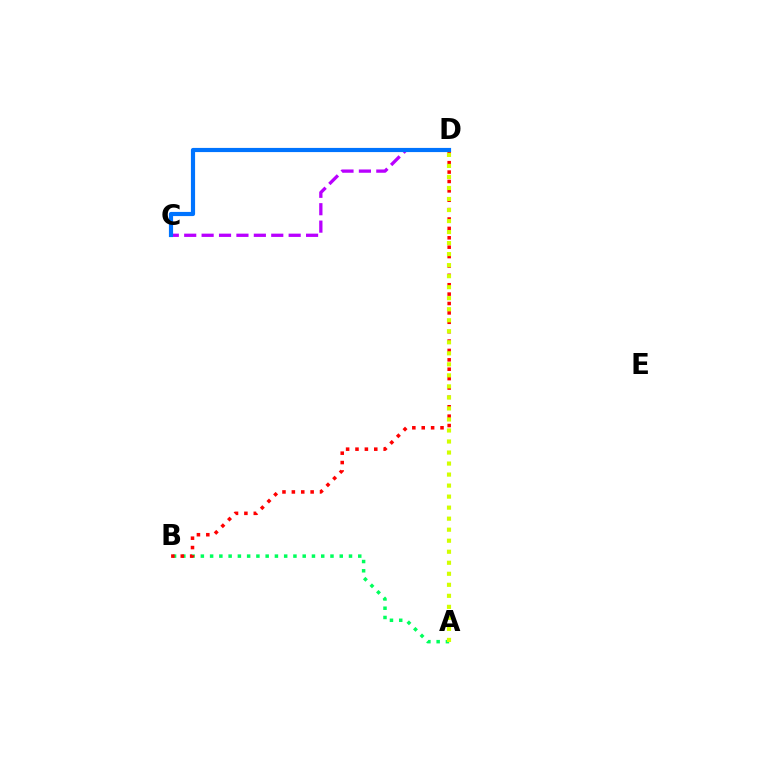{('C', 'D'): [{'color': '#b900ff', 'line_style': 'dashed', 'thickness': 2.37}, {'color': '#0074ff', 'line_style': 'solid', 'thickness': 3.0}], ('A', 'B'): [{'color': '#00ff5c', 'line_style': 'dotted', 'thickness': 2.52}], ('B', 'D'): [{'color': '#ff0000', 'line_style': 'dotted', 'thickness': 2.55}], ('A', 'D'): [{'color': '#d1ff00', 'line_style': 'dotted', 'thickness': 2.99}]}